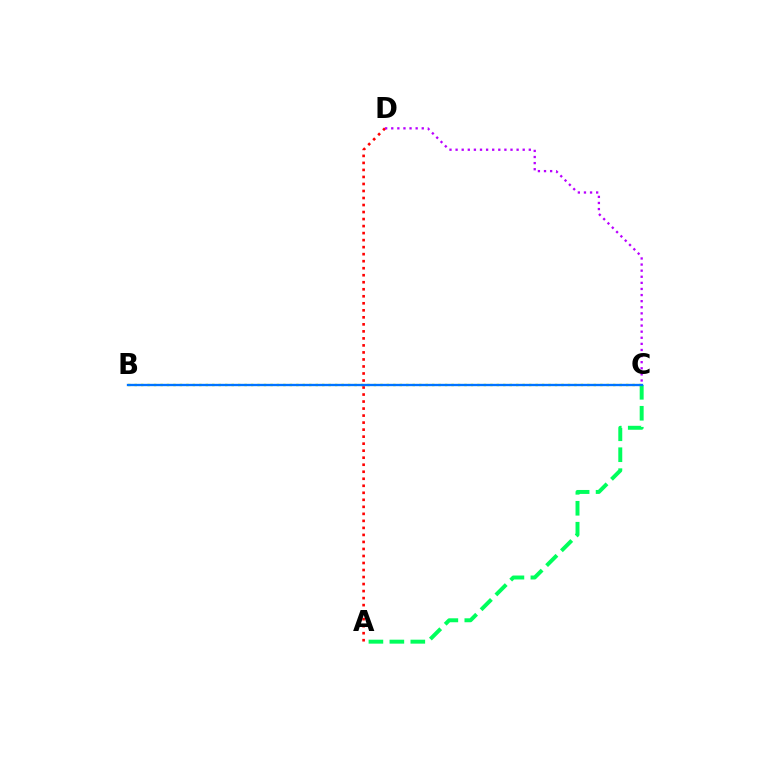{('A', 'C'): [{'color': '#00ff5c', 'line_style': 'dashed', 'thickness': 2.85}], ('B', 'C'): [{'color': '#d1ff00', 'line_style': 'dotted', 'thickness': 1.76}, {'color': '#0074ff', 'line_style': 'solid', 'thickness': 1.68}], ('A', 'D'): [{'color': '#ff0000', 'line_style': 'dotted', 'thickness': 1.91}], ('C', 'D'): [{'color': '#b900ff', 'line_style': 'dotted', 'thickness': 1.66}]}